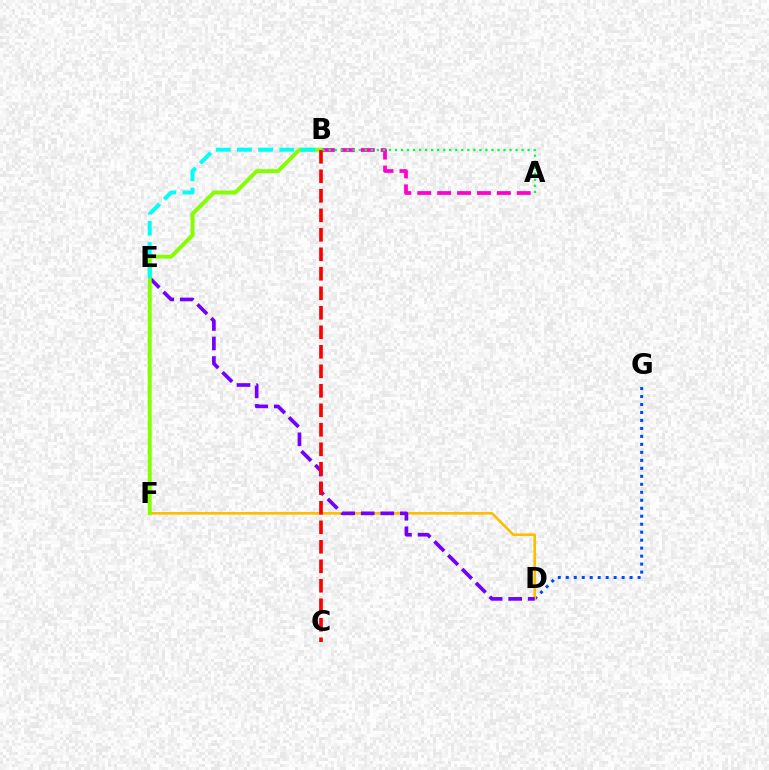{('D', 'G'): [{'color': '#004bff', 'line_style': 'dotted', 'thickness': 2.17}], ('D', 'F'): [{'color': '#ffbd00', 'line_style': 'solid', 'thickness': 1.89}], ('D', 'E'): [{'color': '#7200ff', 'line_style': 'dashed', 'thickness': 2.65}], ('A', 'B'): [{'color': '#ff00cf', 'line_style': 'dashed', 'thickness': 2.7}, {'color': '#00ff39', 'line_style': 'dotted', 'thickness': 1.64}], ('B', 'F'): [{'color': '#84ff00', 'line_style': 'solid', 'thickness': 2.84}], ('B', 'C'): [{'color': '#ff0000', 'line_style': 'dashed', 'thickness': 2.65}], ('B', 'E'): [{'color': '#00fff6', 'line_style': 'dashed', 'thickness': 2.88}]}